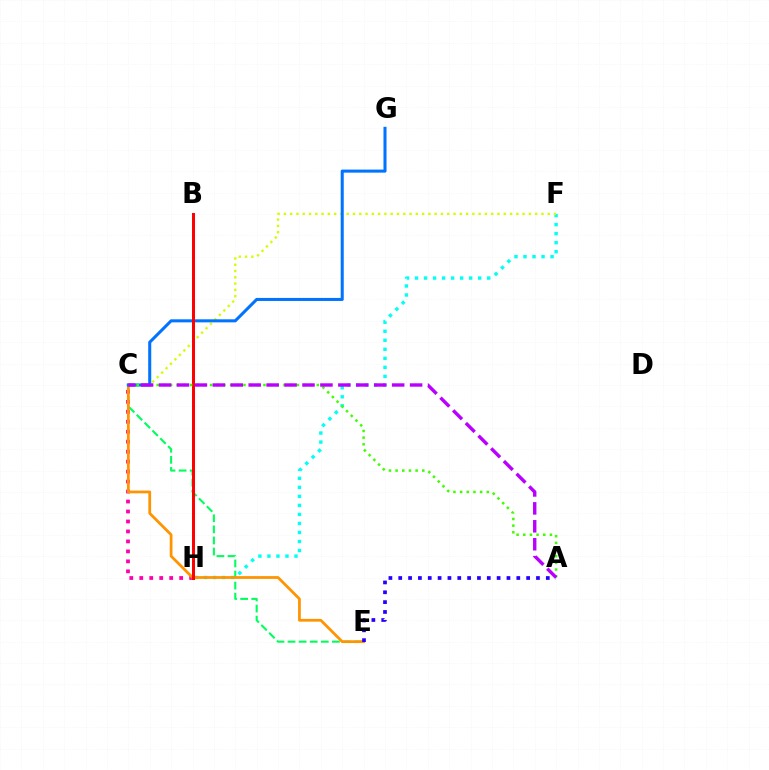{('C', 'E'): [{'color': '#00ff5c', 'line_style': 'dashed', 'thickness': 1.51}, {'color': '#ff9400', 'line_style': 'solid', 'thickness': 1.99}], ('C', 'H'): [{'color': '#ff00ac', 'line_style': 'dotted', 'thickness': 2.71}], ('F', 'H'): [{'color': '#00fff6', 'line_style': 'dotted', 'thickness': 2.45}], ('C', 'F'): [{'color': '#d1ff00', 'line_style': 'dotted', 'thickness': 1.71}], ('C', 'G'): [{'color': '#0074ff', 'line_style': 'solid', 'thickness': 2.19}], ('A', 'E'): [{'color': '#2500ff', 'line_style': 'dotted', 'thickness': 2.67}], ('B', 'H'): [{'color': '#ff0000', 'line_style': 'solid', 'thickness': 2.15}], ('A', 'C'): [{'color': '#3dff00', 'line_style': 'dotted', 'thickness': 1.81}, {'color': '#b900ff', 'line_style': 'dashed', 'thickness': 2.44}]}